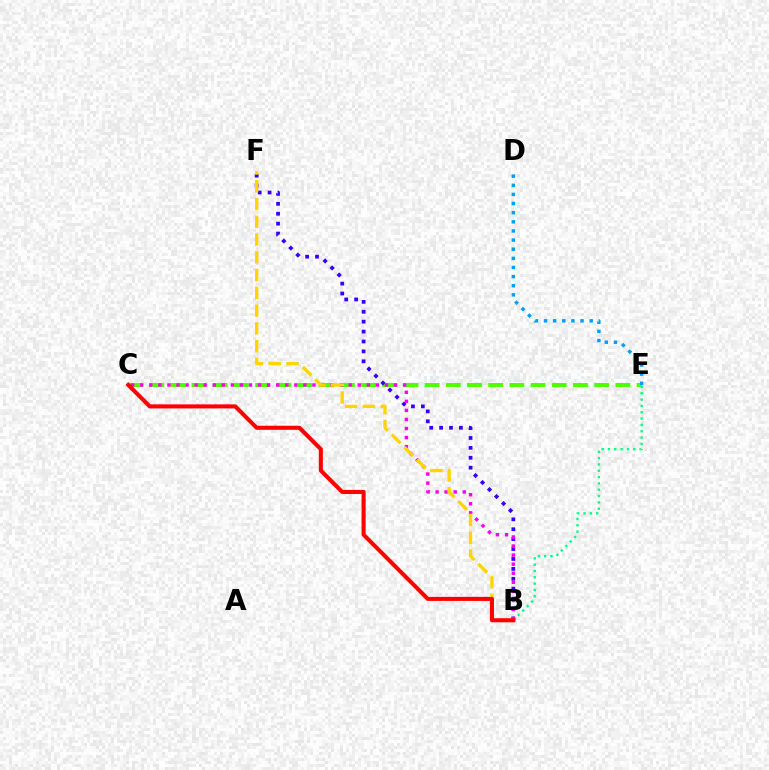{('C', 'E'): [{'color': '#4fff00', 'line_style': 'dashed', 'thickness': 2.88}], ('B', 'E'): [{'color': '#00ff86', 'line_style': 'dotted', 'thickness': 1.72}], ('B', 'F'): [{'color': '#3700ff', 'line_style': 'dotted', 'thickness': 2.69}, {'color': '#ffd500', 'line_style': 'dashed', 'thickness': 2.41}], ('B', 'C'): [{'color': '#ff00ed', 'line_style': 'dotted', 'thickness': 2.46}, {'color': '#ff0000', 'line_style': 'solid', 'thickness': 2.92}], ('D', 'E'): [{'color': '#009eff', 'line_style': 'dotted', 'thickness': 2.48}]}